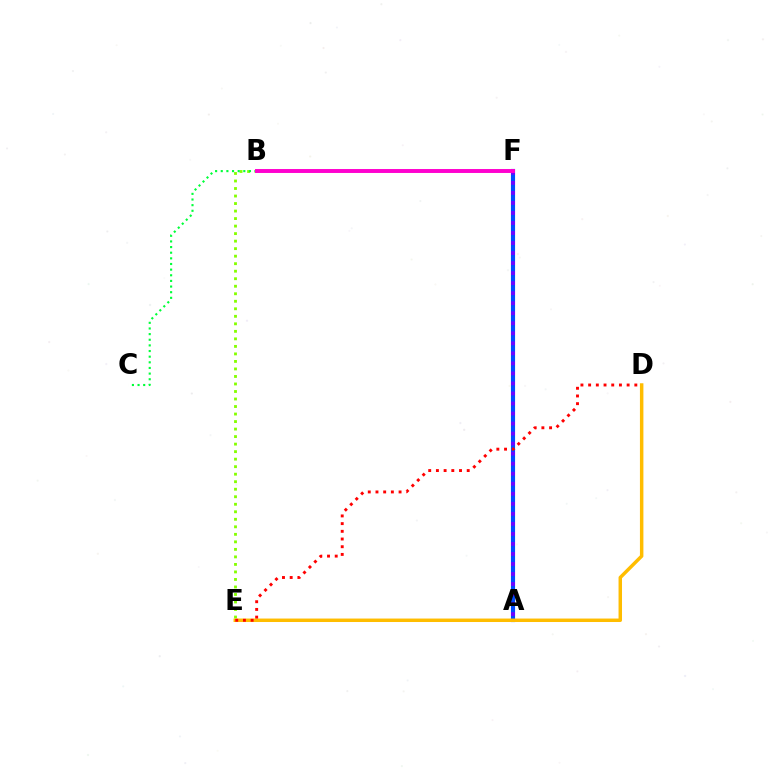{('A', 'F'): [{'color': '#00fff6', 'line_style': 'dotted', 'thickness': 1.6}, {'color': '#004bff', 'line_style': 'solid', 'thickness': 2.98}, {'color': '#7200ff', 'line_style': 'dotted', 'thickness': 2.72}], ('B', 'E'): [{'color': '#84ff00', 'line_style': 'dotted', 'thickness': 2.04}], ('D', 'E'): [{'color': '#ffbd00', 'line_style': 'solid', 'thickness': 2.5}, {'color': '#ff0000', 'line_style': 'dotted', 'thickness': 2.09}], ('B', 'C'): [{'color': '#00ff39', 'line_style': 'dotted', 'thickness': 1.53}], ('B', 'F'): [{'color': '#ff00cf', 'line_style': 'solid', 'thickness': 2.83}]}